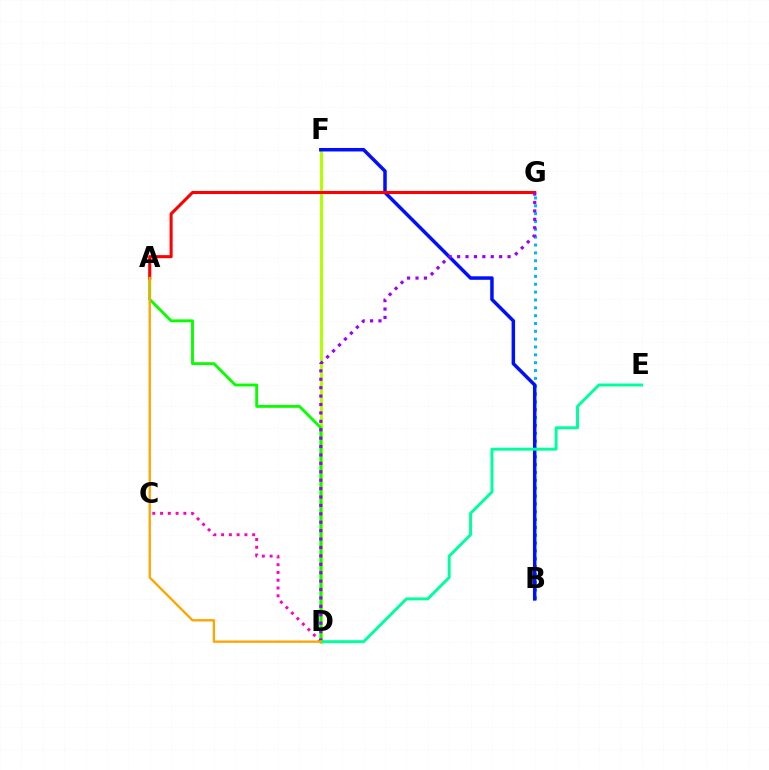{('B', 'G'): [{'color': '#00b5ff', 'line_style': 'dotted', 'thickness': 2.13}], ('D', 'F'): [{'color': '#b3ff00', 'line_style': 'solid', 'thickness': 2.21}], ('C', 'D'): [{'color': '#ff00bd', 'line_style': 'dotted', 'thickness': 2.11}], ('B', 'F'): [{'color': '#0010ff', 'line_style': 'solid', 'thickness': 2.51}], ('A', 'D'): [{'color': '#08ff00', 'line_style': 'solid', 'thickness': 2.08}, {'color': '#ffa500', 'line_style': 'solid', 'thickness': 1.69}], ('A', 'G'): [{'color': '#ff0000', 'line_style': 'solid', 'thickness': 2.22}], ('D', 'G'): [{'color': '#9b00ff', 'line_style': 'dotted', 'thickness': 2.29}], ('D', 'E'): [{'color': '#00ff9d', 'line_style': 'solid', 'thickness': 2.13}]}